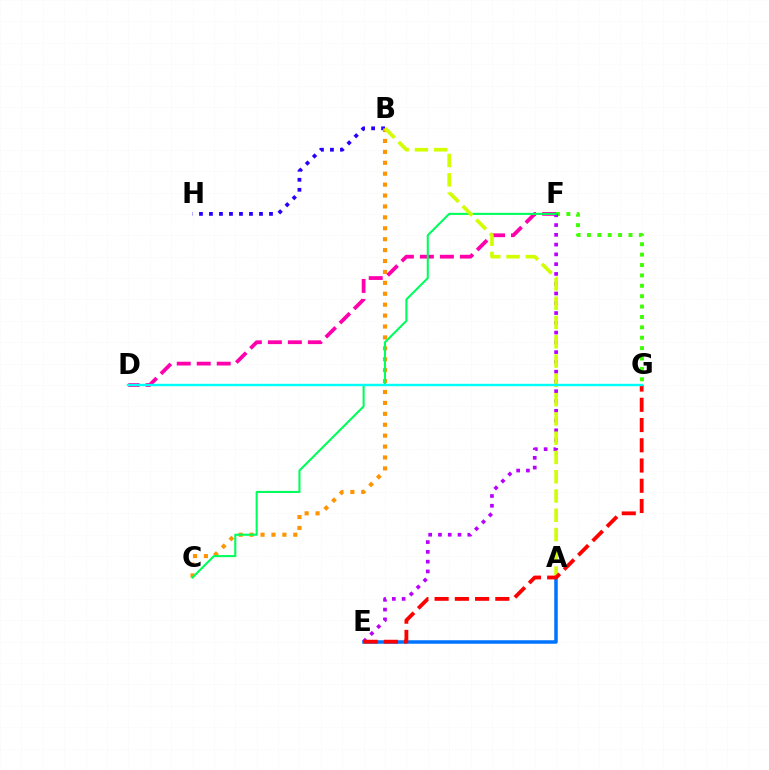{('A', 'E'): [{'color': '#0074ff', 'line_style': 'solid', 'thickness': 2.52}], ('B', 'H'): [{'color': '#2500ff', 'line_style': 'dotted', 'thickness': 2.72}], ('F', 'G'): [{'color': '#3dff00', 'line_style': 'dotted', 'thickness': 2.82}], ('B', 'C'): [{'color': '#ff9400', 'line_style': 'dotted', 'thickness': 2.97}], ('D', 'F'): [{'color': '#ff00ac', 'line_style': 'dashed', 'thickness': 2.72}], ('E', 'F'): [{'color': '#b900ff', 'line_style': 'dotted', 'thickness': 2.66}], ('C', 'F'): [{'color': '#00ff5c', 'line_style': 'solid', 'thickness': 1.51}], ('A', 'B'): [{'color': '#d1ff00', 'line_style': 'dashed', 'thickness': 2.62}], ('E', 'G'): [{'color': '#ff0000', 'line_style': 'dashed', 'thickness': 2.75}], ('D', 'G'): [{'color': '#00fff6', 'line_style': 'solid', 'thickness': 1.71}]}